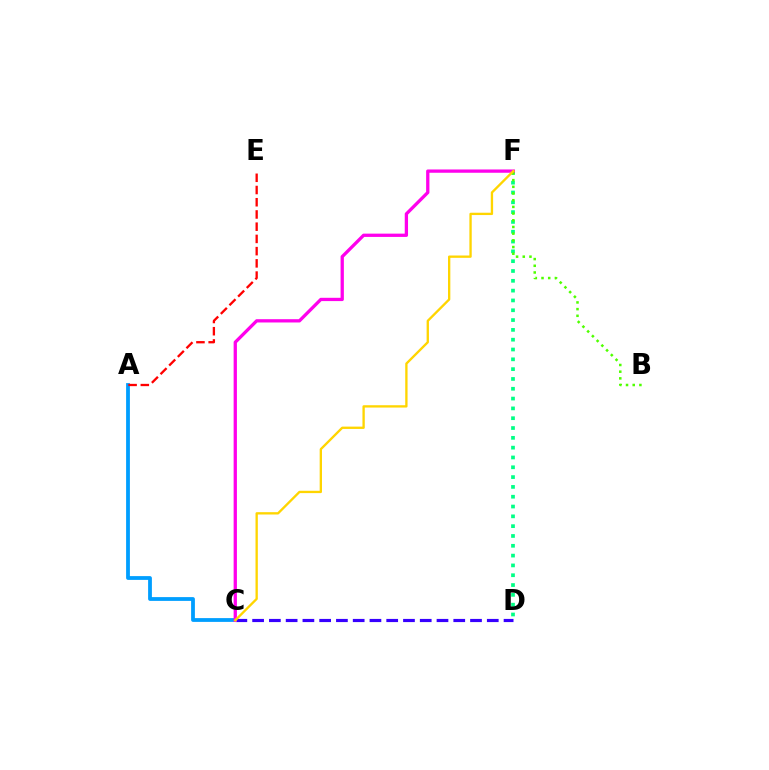{('C', 'D'): [{'color': '#3700ff', 'line_style': 'dashed', 'thickness': 2.28}], ('D', 'F'): [{'color': '#00ff86', 'line_style': 'dotted', 'thickness': 2.67}], ('A', 'C'): [{'color': '#009eff', 'line_style': 'solid', 'thickness': 2.73}], ('A', 'E'): [{'color': '#ff0000', 'line_style': 'dashed', 'thickness': 1.66}], ('C', 'F'): [{'color': '#ff00ed', 'line_style': 'solid', 'thickness': 2.37}, {'color': '#ffd500', 'line_style': 'solid', 'thickness': 1.68}], ('B', 'F'): [{'color': '#4fff00', 'line_style': 'dotted', 'thickness': 1.82}]}